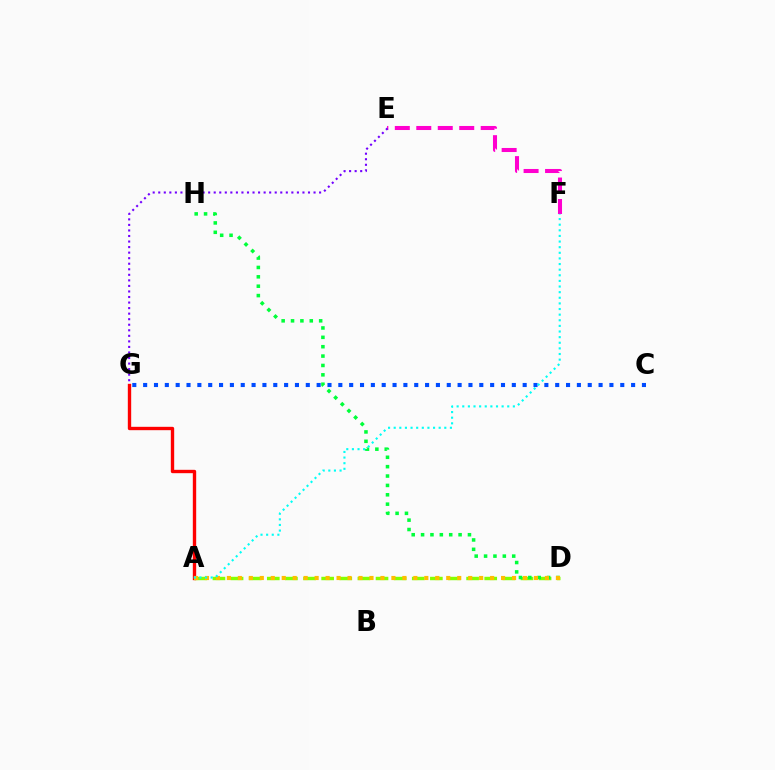{('A', 'D'): [{'color': '#84ff00', 'line_style': 'dashed', 'thickness': 2.46}, {'color': '#ffbd00', 'line_style': 'dotted', 'thickness': 2.98}], ('D', 'H'): [{'color': '#00ff39', 'line_style': 'dotted', 'thickness': 2.55}], ('E', 'F'): [{'color': '#ff00cf', 'line_style': 'dashed', 'thickness': 2.92}], ('E', 'G'): [{'color': '#7200ff', 'line_style': 'dotted', 'thickness': 1.51}], ('C', 'G'): [{'color': '#004bff', 'line_style': 'dotted', 'thickness': 2.95}], ('A', 'G'): [{'color': '#ff0000', 'line_style': 'solid', 'thickness': 2.42}], ('A', 'F'): [{'color': '#00fff6', 'line_style': 'dotted', 'thickness': 1.53}]}